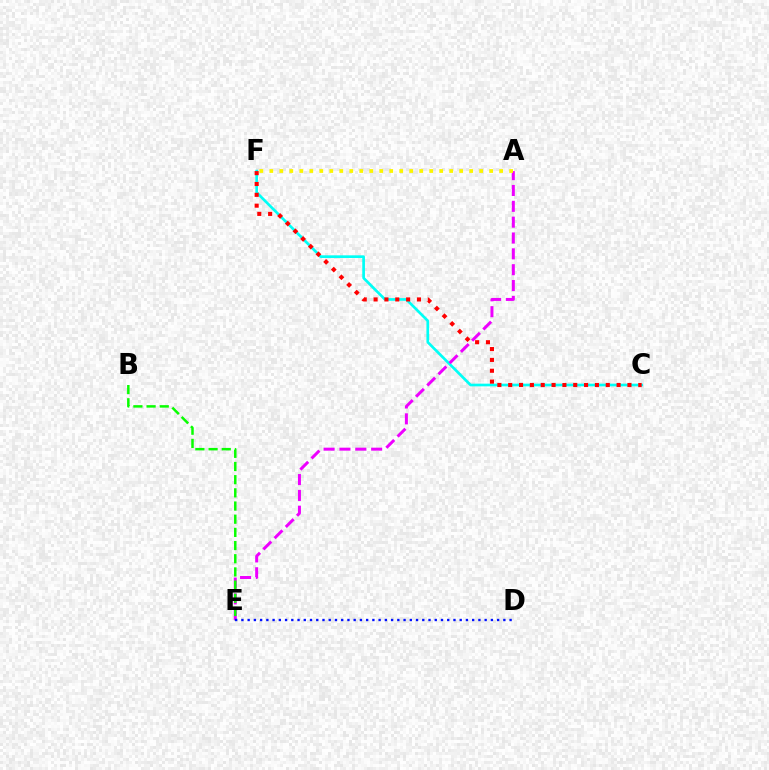{('C', 'F'): [{'color': '#00fff6', 'line_style': 'solid', 'thickness': 1.93}, {'color': '#ff0000', 'line_style': 'dotted', 'thickness': 2.94}], ('A', 'E'): [{'color': '#ee00ff', 'line_style': 'dashed', 'thickness': 2.15}], ('B', 'E'): [{'color': '#08ff00', 'line_style': 'dashed', 'thickness': 1.79}], ('A', 'F'): [{'color': '#fcf500', 'line_style': 'dotted', 'thickness': 2.71}], ('D', 'E'): [{'color': '#0010ff', 'line_style': 'dotted', 'thickness': 1.69}]}